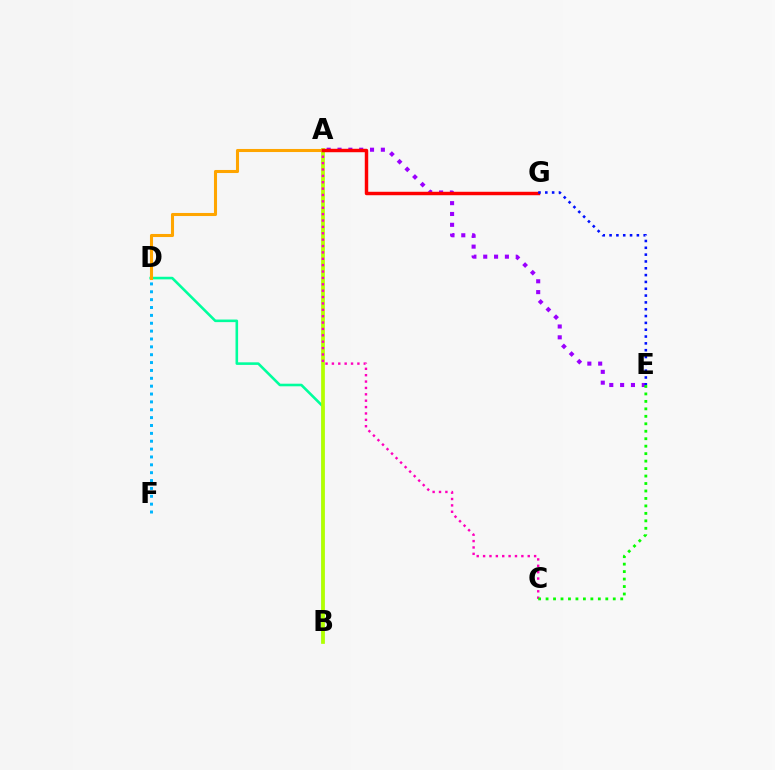{('B', 'D'): [{'color': '#00ff9d', 'line_style': 'solid', 'thickness': 1.87}], ('D', 'F'): [{'color': '#00b5ff', 'line_style': 'dotted', 'thickness': 2.14}], ('A', 'B'): [{'color': '#b3ff00', 'line_style': 'solid', 'thickness': 2.68}], ('A', 'E'): [{'color': '#9b00ff', 'line_style': 'dotted', 'thickness': 2.94}], ('A', 'D'): [{'color': '#ffa500', 'line_style': 'solid', 'thickness': 2.21}], ('A', 'C'): [{'color': '#ff00bd', 'line_style': 'dotted', 'thickness': 1.73}], ('C', 'E'): [{'color': '#08ff00', 'line_style': 'dotted', 'thickness': 2.03}], ('A', 'G'): [{'color': '#ff0000', 'line_style': 'solid', 'thickness': 2.48}], ('E', 'G'): [{'color': '#0010ff', 'line_style': 'dotted', 'thickness': 1.85}]}